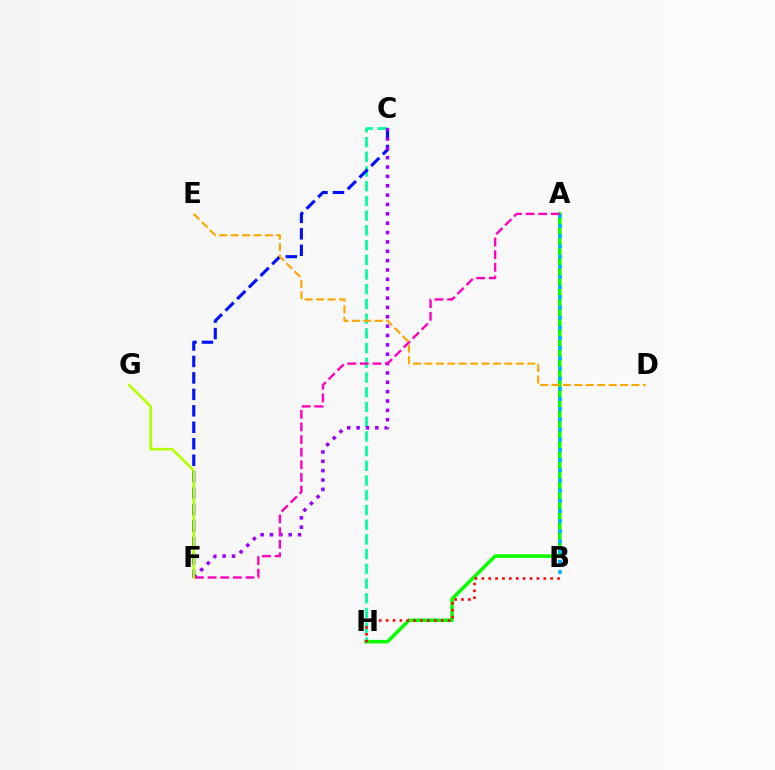{('A', 'H'): [{'color': '#08ff00', 'line_style': 'solid', 'thickness': 2.54}], ('C', 'H'): [{'color': '#00ff9d', 'line_style': 'dashed', 'thickness': 2.0}], ('C', 'F'): [{'color': '#0010ff', 'line_style': 'dashed', 'thickness': 2.24}, {'color': '#9b00ff', 'line_style': 'dotted', 'thickness': 2.54}], ('A', 'B'): [{'color': '#00b5ff', 'line_style': 'dotted', 'thickness': 2.76}], ('A', 'F'): [{'color': '#ff00bd', 'line_style': 'dashed', 'thickness': 1.72}], ('F', 'G'): [{'color': '#b3ff00', 'line_style': 'solid', 'thickness': 1.89}], ('D', 'E'): [{'color': '#ffa500', 'line_style': 'dashed', 'thickness': 1.55}], ('B', 'H'): [{'color': '#ff0000', 'line_style': 'dotted', 'thickness': 1.87}]}